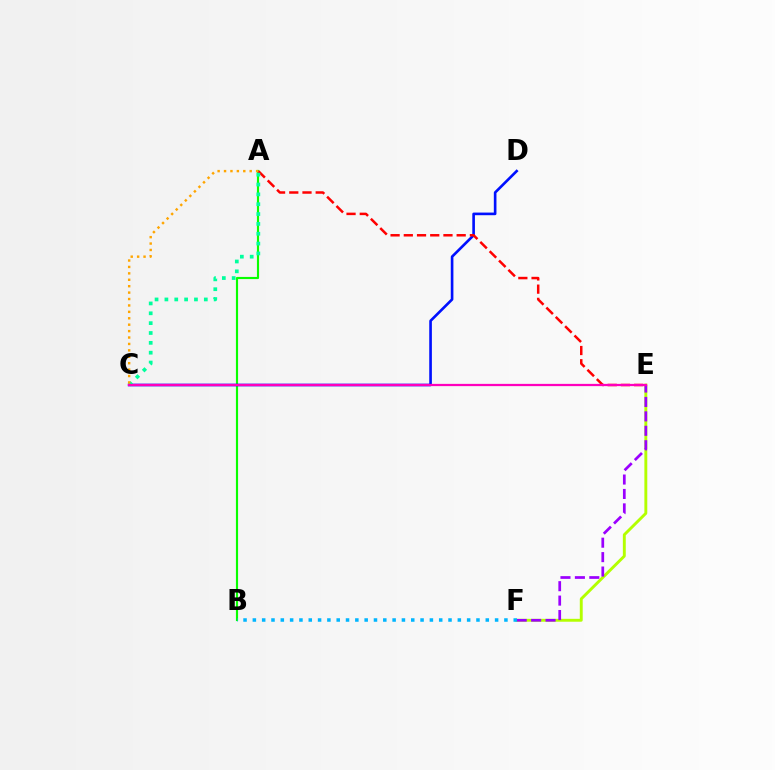{('A', 'B'): [{'color': '#08ff00', 'line_style': 'solid', 'thickness': 1.55}], ('E', 'F'): [{'color': '#b3ff00', 'line_style': 'solid', 'thickness': 2.09}, {'color': '#9b00ff', 'line_style': 'dashed', 'thickness': 1.96}], ('C', 'D'): [{'color': '#0010ff', 'line_style': 'solid', 'thickness': 1.9}], ('A', 'E'): [{'color': '#ff0000', 'line_style': 'dashed', 'thickness': 1.8}], ('A', 'C'): [{'color': '#00ff9d', 'line_style': 'dotted', 'thickness': 2.68}, {'color': '#ffa500', 'line_style': 'dotted', 'thickness': 1.74}], ('C', 'E'): [{'color': '#ff00bd', 'line_style': 'solid', 'thickness': 1.62}], ('B', 'F'): [{'color': '#00b5ff', 'line_style': 'dotted', 'thickness': 2.53}]}